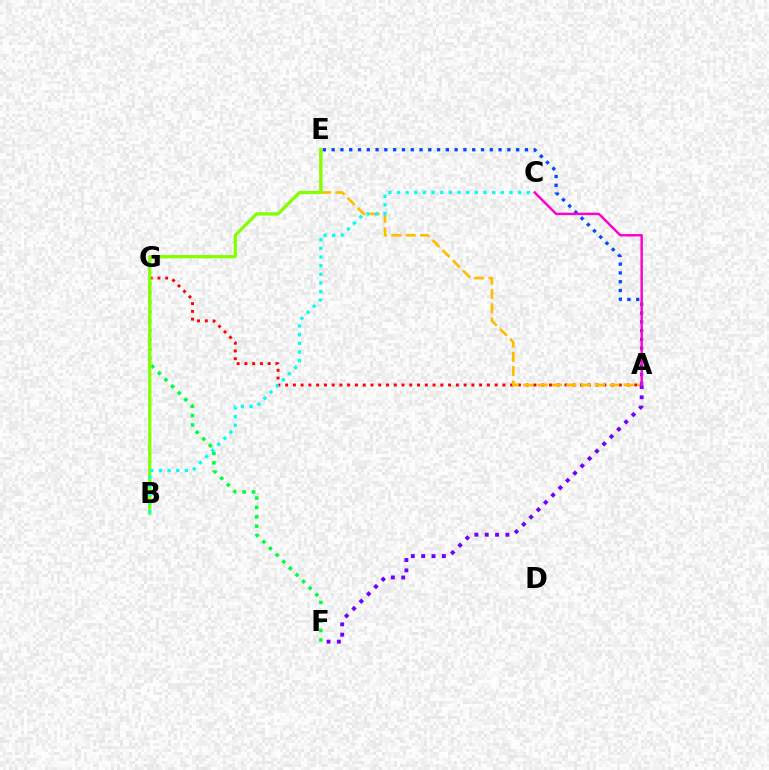{('A', 'G'): [{'color': '#ff0000', 'line_style': 'dotted', 'thickness': 2.11}], ('A', 'E'): [{'color': '#ffbd00', 'line_style': 'dashed', 'thickness': 1.95}, {'color': '#004bff', 'line_style': 'dotted', 'thickness': 2.39}], ('A', 'F'): [{'color': '#7200ff', 'line_style': 'dotted', 'thickness': 2.81}], ('A', 'C'): [{'color': '#ff00cf', 'line_style': 'solid', 'thickness': 1.76}], ('F', 'G'): [{'color': '#00ff39', 'line_style': 'dotted', 'thickness': 2.54}], ('B', 'E'): [{'color': '#84ff00', 'line_style': 'solid', 'thickness': 2.34}], ('B', 'C'): [{'color': '#00fff6', 'line_style': 'dotted', 'thickness': 2.35}]}